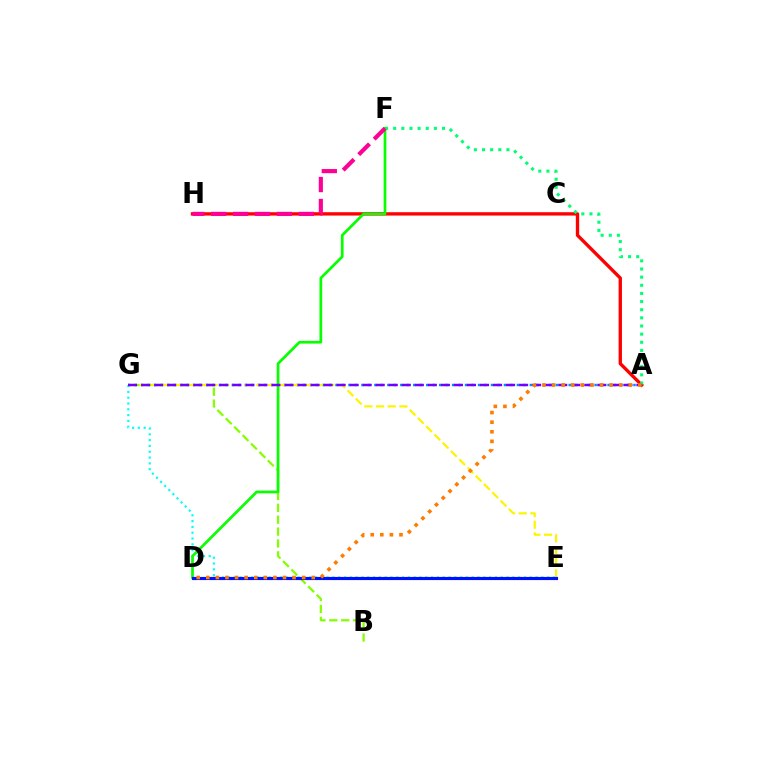{('A', 'G'): [{'color': '#008cff', 'line_style': 'dotted', 'thickness': 1.76}, {'color': '#7200ff', 'line_style': 'dashed', 'thickness': 1.77}], ('A', 'H'): [{'color': '#ff0000', 'line_style': 'solid', 'thickness': 2.41}], ('B', 'G'): [{'color': '#84ff00', 'line_style': 'dashed', 'thickness': 1.62}], ('E', 'G'): [{'color': '#00fff6', 'line_style': 'dotted', 'thickness': 1.58}, {'color': '#fcf500', 'line_style': 'dashed', 'thickness': 1.59}], ('A', 'F'): [{'color': '#00ff74', 'line_style': 'dotted', 'thickness': 2.21}], ('D', 'F'): [{'color': '#08ff00', 'line_style': 'solid', 'thickness': 1.96}], ('D', 'E'): [{'color': '#ee00ff', 'line_style': 'dotted', 'thickness': 2.02}, {'color': '#0010ff', 'line_style': 'solid', 'thickness': 2.27}], ('F', 'H'): [{'color': '#ff0094', 'line_style': 'dashed', 'thickness': 2.98}], ('A', 'D'): [{'color': '#ff7c00', 'line_style': 'dotted', 'thickness': 2.6}]}